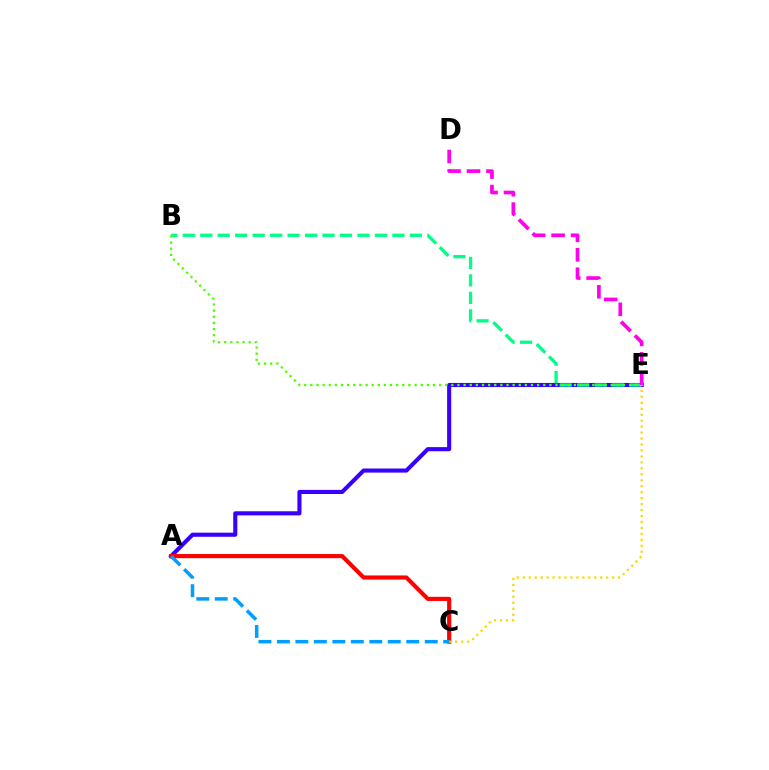{('A', 'E'): [{'color': '#3700ff', 'line_style': 'solid', 'thickness': 2.95}], ('A', 'C'): [{'color': '#ff0000', 'line_style': 'solid', 'thickness': 2.98}, {'color': '#009eff', 'line_style': 'dashed', 'thickness': 2.51}], ('B', 'E'): [{'color': '#00ff86', 'line_style': 'dashed', 'thickness': 2.37}, {'color': '#4fff00', 'line_style': 'dotted', 'thickness': 1.67}], ('D', 'E'): [{'color': '#ff00ed', 'line_style': 'dashed', 'thickness': 2.64}], ('C', 'E'): [{'color': '#ffd500', 'line_style': 'dotted', 'thickness': 1.62}]}